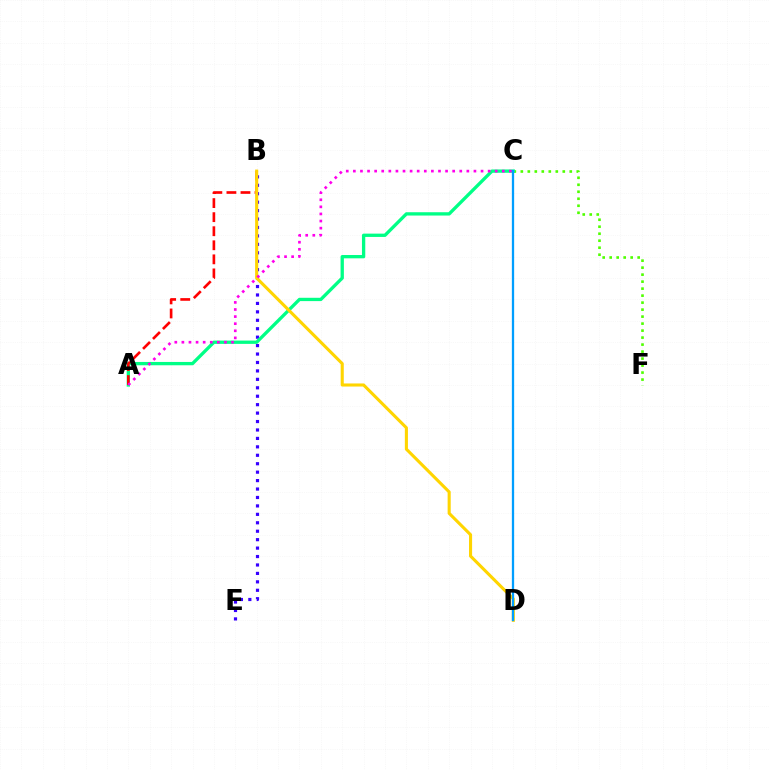{('B', 'E'): [{'color': '#3700ff', 'line_style': 'dotted', 'thickness': 2.29}], ('C', 'F'): [{'color': '#4fff00', 'line_style': 'dotted', 'thickness': 1.9}], ('A', 'C'): [{'color': '#00ff86', 'line_style': 'solid', 'thickness': 2.39}, {'color': '#ff00ed', 'line_style': 'dotted', 'thickness': 1.93}], ('A', 'B'): [{'color': '#ff0000', 'line_style': 'dashed', 'thickness': 1.91}], ('B', 'D'): [{'color': '#ffd500', 'line_style': 'solid', 'thickness': 2.22}], ('C', 'D'): [{'color': '#009eff', 'line_style': 'solid', 'thickness': 1.64}]}